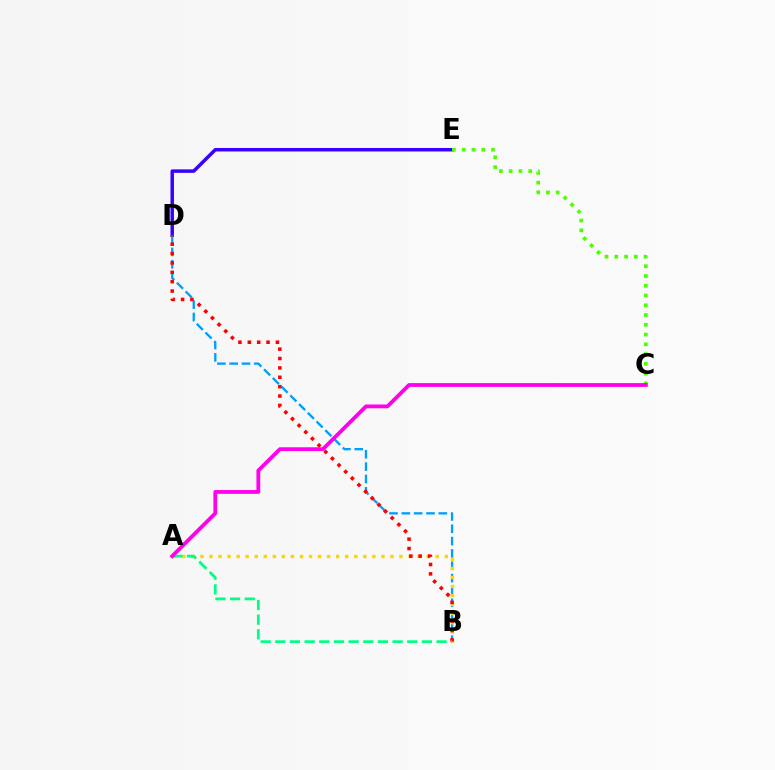{('D', 'E'): [{'color': '#3700ff', 'line_style': 'solid', 'thickness': 2.51}], ('B', 'D'): [{'color': '#009eff', 'line_style': 'dashed', 'thickness': 1.68}, {'color': '#ff0000', 'line_style': 'dotted', 'thickness': 2.55}], ('A', 'B'): [{'color': '#ffd500', 'line_style': 'dotted', 'thickness': 2.46}, {'color': '#00ff86', 'line_style': 'dashed', 'thickness': 1.99}], ('C', 'E'): [{'color': '#4fff00', 'line_style': 'dotted', 'thickness': 2.65}], ('A', 'C'): [{'color': '#ff00ed', 'line_style': 'solid', 'thickness': 2.74}]}